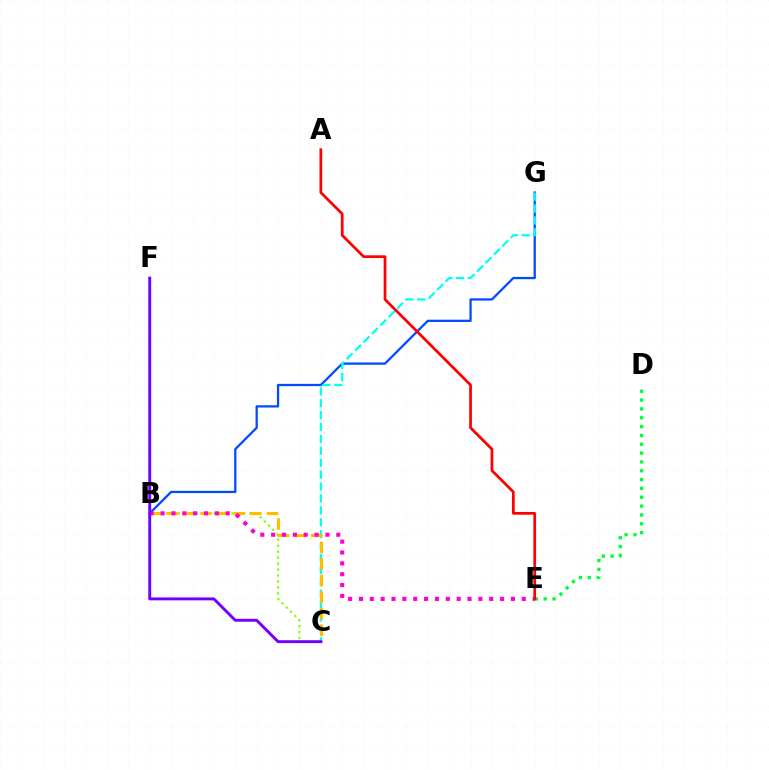{('B', 'G'): [{'color': '#004bff', 'line_style': 'solid', 'thickness': 1.63}], ('C', 'G'): [{'color': '#00fff6', 'line_style': 'dashed', 'thickness': 1.62}], ('B', 'C'): [{'color': '#84ff00', 'line_style': 'dotted', 'thickness': 1.62}, {'color': '#ffbd00', 'line_style': 'dashed', 'thickness': 2.25}], ('D', 'E'): [{'color': '#00ff39', 'line_style': 'dotted', 'thickness': 2.4}], ('B', 'E'): [{'color': '#ff00cf', 'line_style': 'dotted', 'thickness': 2.95}], ('C', 'F'): [{'color': '#7200ff', 'line_style': 'solid', 'thickness': 2.1}], ('A', 'E'): [{'color': '#ff0000', 'line_style': 'solid', 'thickness': 1.96}]}